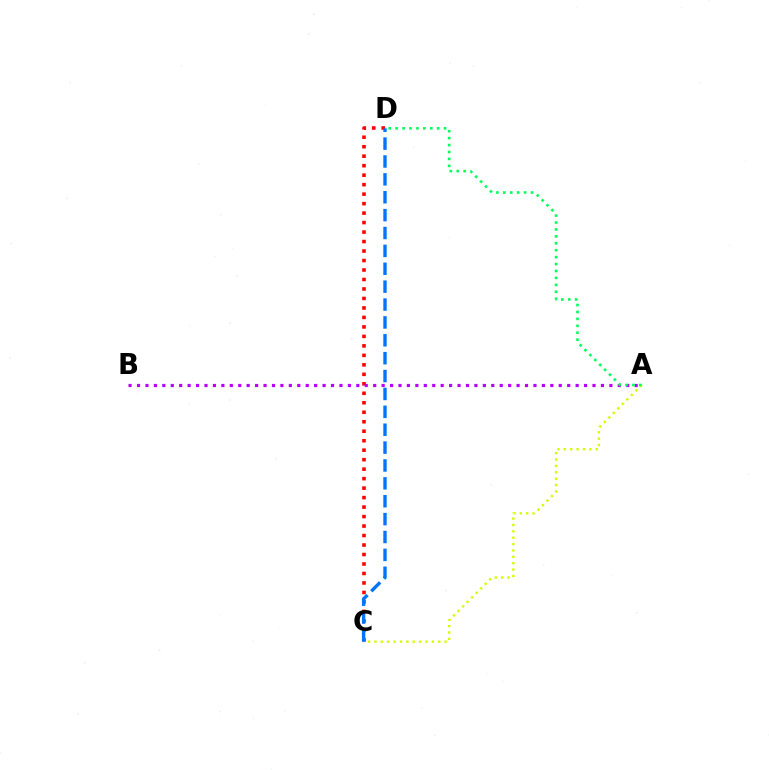{('C', 'D'): [{'color': '#ff0000', 'line_style': 'dotted', 'thickness': 2.58}, {'color': '#0074ff', 'line_style': 'dashed', 'thickness': 2.43}], ('A', 'B'): [{'color': '#b900ff', 'line_style': 'dotted', 'thickness': 2.29}], ('A', 'C'): [{'color': '#d1ff00', 'line_style': 'dotted', 'thickness': 1.73}], ('A', 'D'): [{'color': '#00ff5c', 'line_style': 'dotted', 'thickness': 1.88}]}